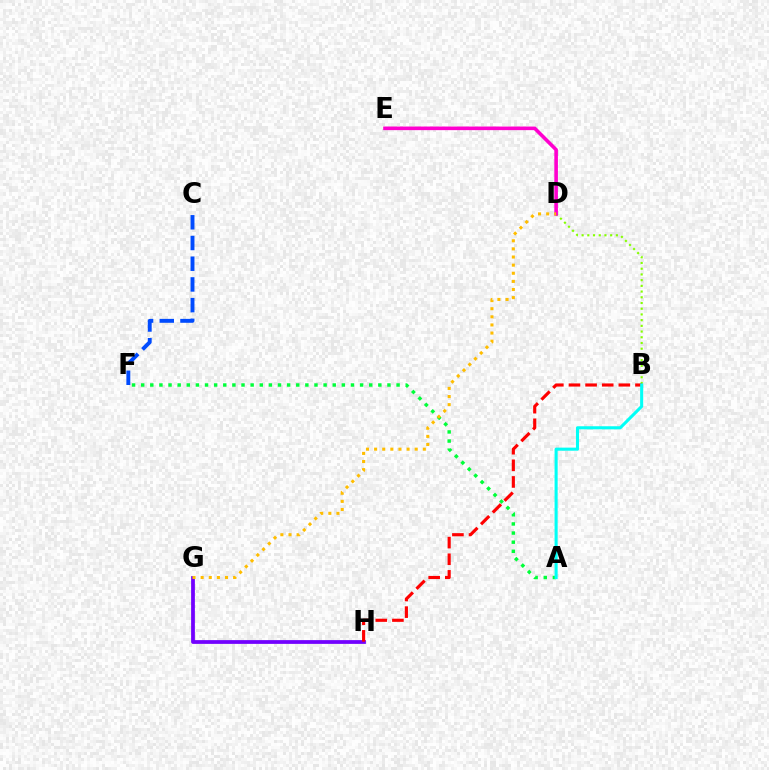{('A', 'F'): [{'color': '#00ff39', 'line_style': 'dotted', 'thickness': 2.48}], ('C', 'F'): [{'color': '#004bff', 'line_style': 'dashed', 'thickness': 2.81}], ('G', 'H'): [{'color': '#7200ff', 'line_style': 'solid', 'thickness': 2.7}], ('B', 'D'): [{'color': '#84ff00', 'line_style': 'dotted', 'thickness': 1.55}], ('B', 'H'): [{'color': '#ff0000', 'line_style': 'dashed', 'thickness': 2.26}], ('D', 'E'): [{'color': '#ff00cf', 'line_style': 'solid', 'thickness': 2.59}], ('A', 'B'): [{'color': '#00fff6', 'line_style': 'solid', 'thickness': 2.21}], ('D', 'G'): [{'color': '#ffbd00', 'line_style': 'dotted', 'thickness': 2.21}]}